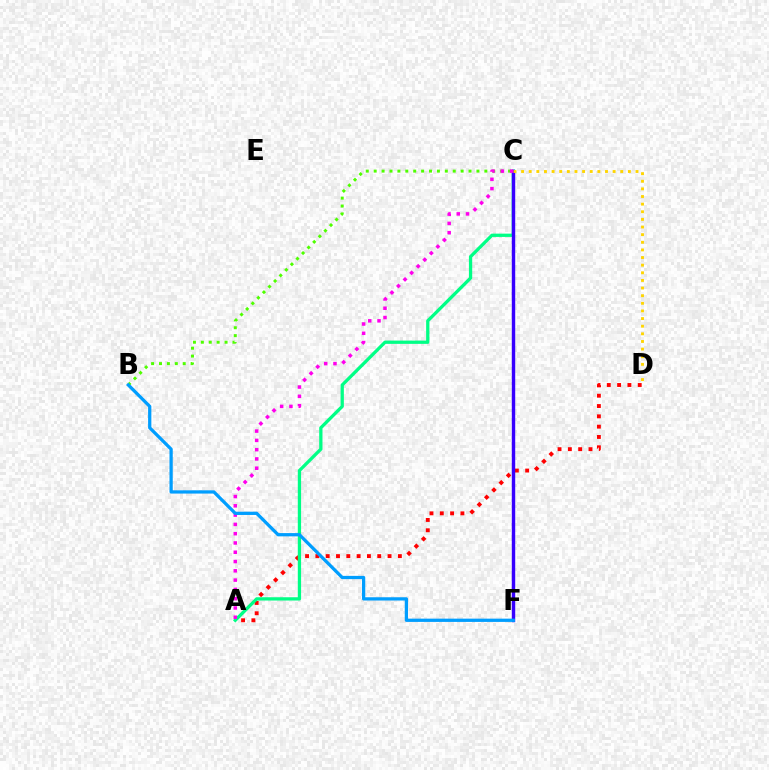{('A', 'D'): [{'color': '#ff0000', 'line_style': 'dotted', 'thickness': 2.8}], ('A', 'C'): [{'color': '#00ff86', 'line_style': 'solid', 'thickness': 2.36}, {'color': '#ff00ed', 'line_style': 'dotted', 'thickness': 2.52}], ('B', 'C'): [{'color': '#4fff00', 'line_style': 'dotted', 'thickness': 2.15}], ('C', 'F'): [{'color': '#3700ff', 'line_style': 'solid', 'thickness': 2.46}], ('C', 'D'): [{'color': '#ffd500', 'line_style': 'dotted', 'thickness': 2.07}], ('B', 'F'): [{'color': '#009eff', 'line_style': 'solid', 'thickness': 2.35}]}